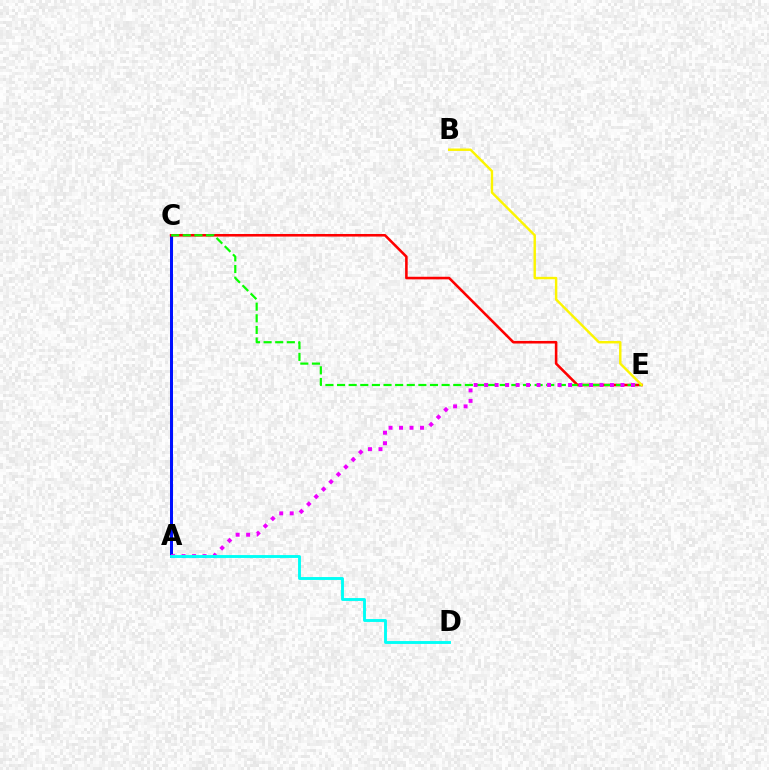{('A', 'C'): [{'color': '#0010ff', 'line_style': 'solid', 'thickness': 2.17}], ('C', 'E'): [{'color': '#ff0000', 'line_style': 'solid', 'thickness': 1.86}, {'color': '#08ff00', 'line_style': 'dashed', 'thickness': 1.58}], ('A', 'E'): [{'color': '#ee00ff', 'line_style': 'dotted', 'thickness': 2.85}], ('B', 'E'): [{'color': '#fcf500', 'line_style': 'solid', 'thickness': 1.75}], ('A', 'D'): [{'color': '#00fff6', 'line_style': 'solid', 'thickness': 2.08}]}